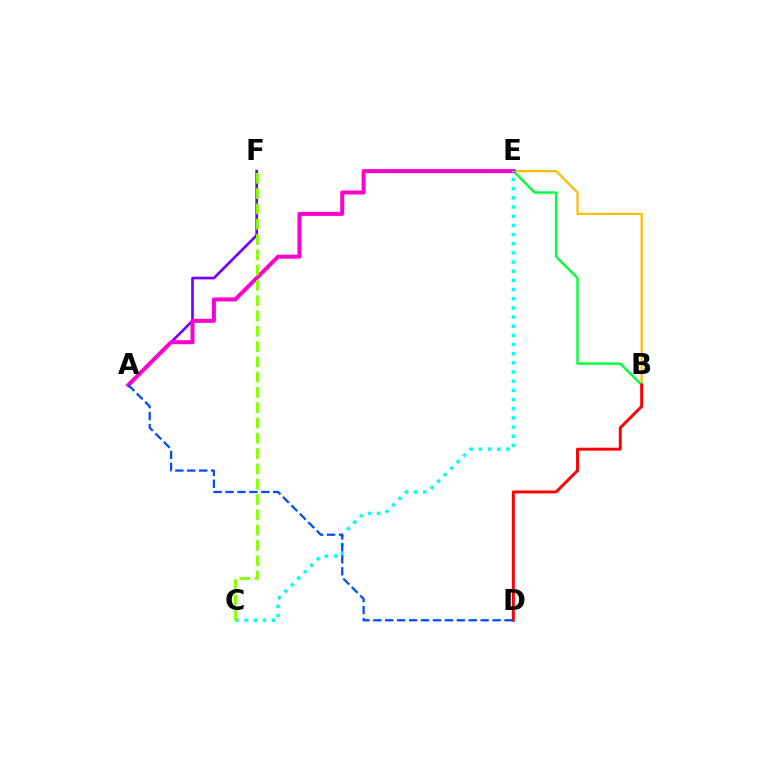{('A', 'F'): [{'color': '#7200ff', 'line_style': 'solid', 'thickness': 1.91}], ('B', 'E'): [{'color': '#ffbd00', 'line_style': 'solid', 'thickness': 1.59}, {'color': '#00ff39', 'line_style': 'solid', 'thickness': 1.72}], ('A', 'E'): [{'color': '#ff00cf', 'line_style': 'solid', 'thickness': 2.89}], ('B', 'D'): [{'color': '#ff0000', 'line_style': 'solid', 'thickness': 2.13}], ('C', 'E'): [{'color': '#00fff6', 'line_style': 'dotted', 'thickness': 2.49}], ('A', 'D'): [{'color': '#004bff', 'line_style': 'dashed', 'thickness': 1.62}], ('C', 'F'): [{'color': '#84ff00', 'line_style': 'dashed', 'thickness': 2.08}]}